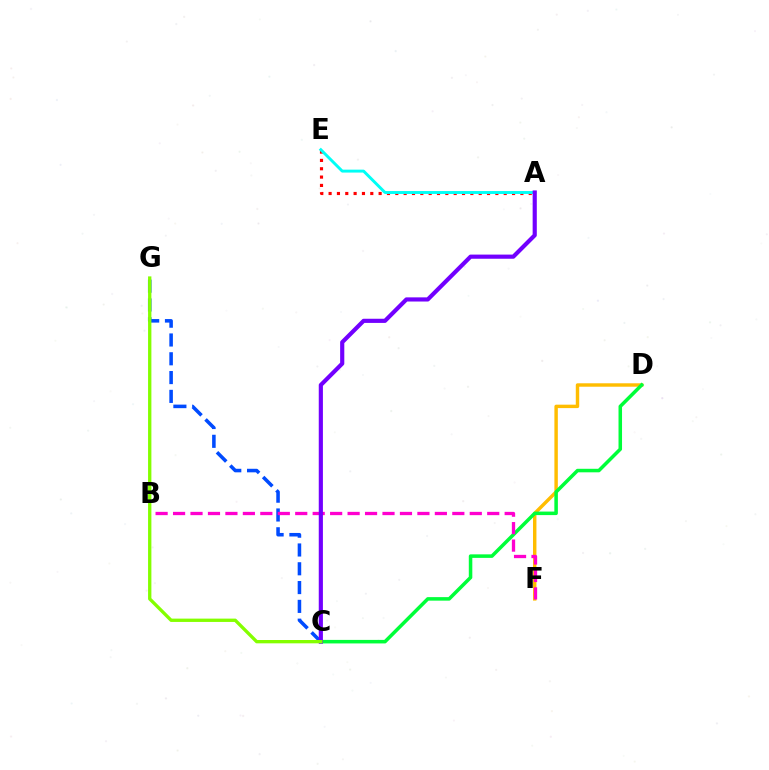{('D', 'F'): [{'color': '#ffbd00', 'line_style': 'solid', 'thickness': 2.47}], ('A', 'E'): [{'color': '#ff0000', 'line_style': 'dotted', 'thickness': 2.27}, {'color': '#00fff6', 'line_style': 'solid', 'thickness': 2.11}], ('C', 'G'): [{'color': '#004bff', 'line_style': 'dashed', 'thickness': 2.55}, {'color': '#84ff00', 'line_style': 'solid', 'thickness': 2.39}], ('C', 'D'): [{'color': '#00ff39', 'line_style': 'solid', 'thickness': 2.54}], ('B', 'F'): [{'color': '#ff00cf', 'line_style': 'dashed', 'thickness': 2.37}], ('A', 'C'): [{'color': '#7200ff', 'line_style': 'solid', 'thickness': 2.99}]}